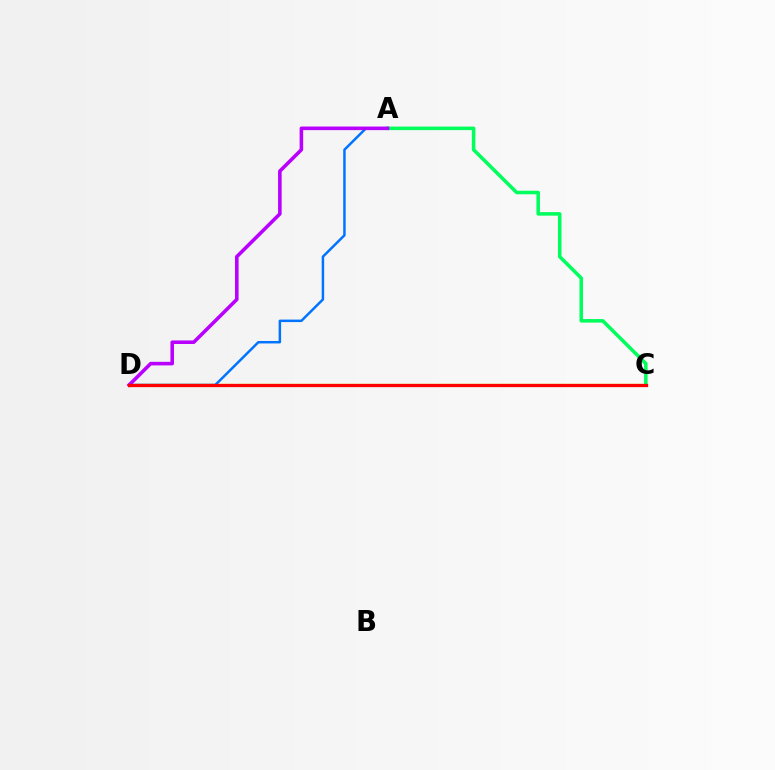{('C', 'D'): [{'color': '#d1ff00', 'line_style': 'solid', 'thickness': 1.64}, {'color': '#ff0000', 'line_style': 'solid', 'thickness': 2.35}], ('A', 'C'): [{'color': '#00ff5c', 'line_style': 'solid', 'thickness': 2.55}], ('A', 'D'): [{'color': '#0074ff', 'line_style': 'solid', 'thickness': 1.79}, {'color': '#b900ff', 'line_style': 'solid', 'thickness': 2.57}]}